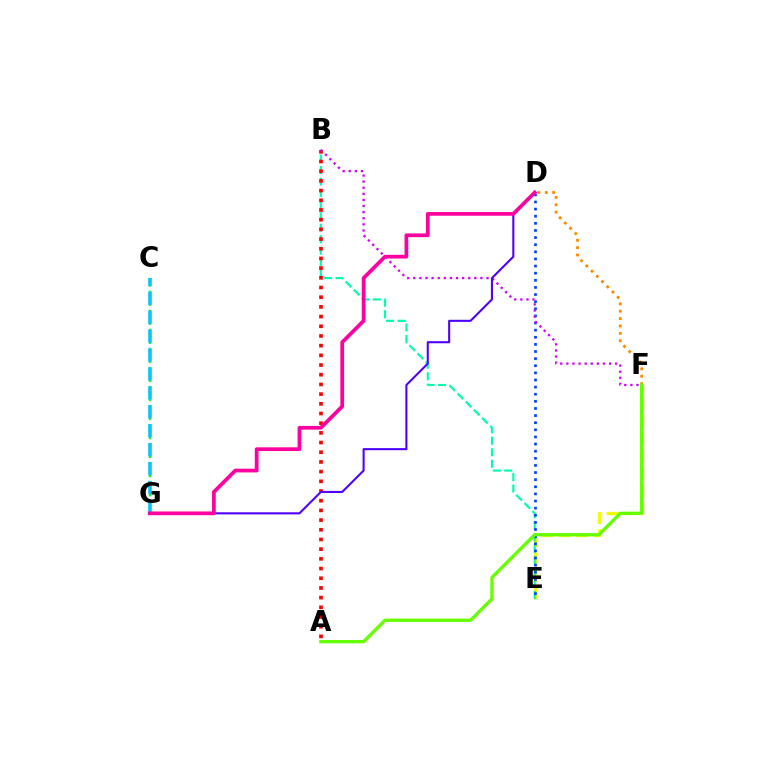{('E', 'F'): [{'color': '#eeff00', 'line_style': 'dashed', 'thickness': 2.37}], ('B', 'E'): [{'color': '#00ffaf', 'line_style': 'dashed', 'thickness': 1.57}], ('D', 'F'): [{'color': '#ff8800', 'line_style': 'dotted', 'thickness': 2.01}], ('A', 'B'): [{'color': '#ff0000', 'line_style': 'dotted', 'thickness': 2.63}], ('D', 'E'): [{'color': '#003fff', 'line_style': 'dotted', 'thickness': 1.93}], ('A', 'F'): [{'color': '#66ff00', 'line_style': 'solid', 'thickness': 2.38}], ('C', 'G'): [{'color': '#00ff27', 'line_style': 'dotted', 'thickness': 1.73}, {'color': '#00c7ff', 'line_style': 'dashed', 'thickness': 2.57}], ('B', 'F'): [{'color': '#d600ff', 'line_style': 'dotted', 'thickness': 1.66}], ('D', 'G'): [{'color': '#4f00ff', 'line_style': 'solid', 'thickness': 1.5}, {'color': '#ff00a0', 'line_style': 'solid', 'thickness': 2.69}]}